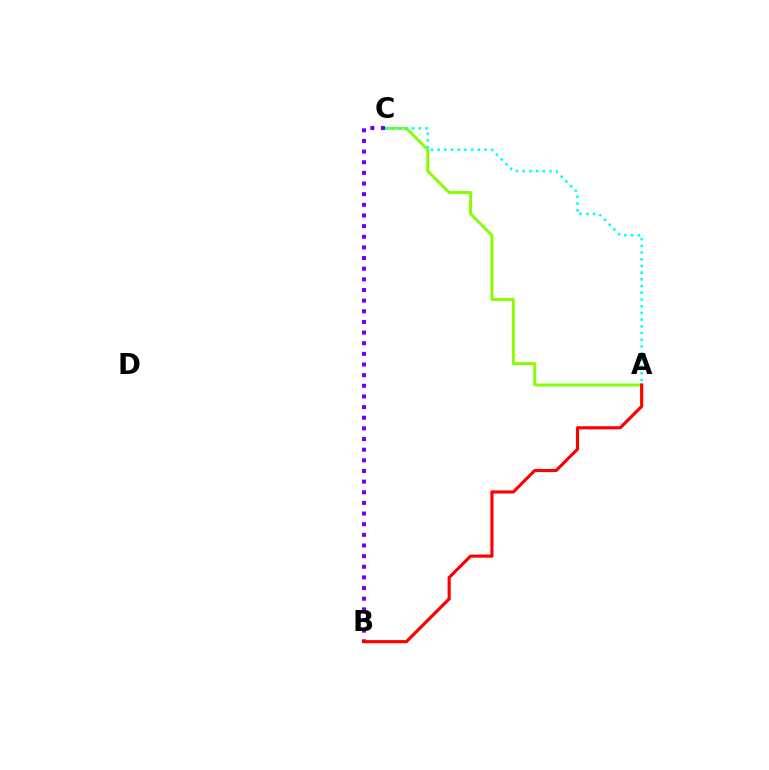{('A', 'C'): [{'color': '#84ff00', 'line_style': 'solid', 'thickness': 2.12}, {'color': '#00fff6', 'line_style': 'dotted', 'thickness': 1.82}], ('B', 'C'): [{'color': '#7200ff', 'line_style': 'dotted', 'thickness': 2.89}], ('A', 'B'): [{'color': '#ff0000', 'line_style': 'solid', 'thickness': 2.26}]}